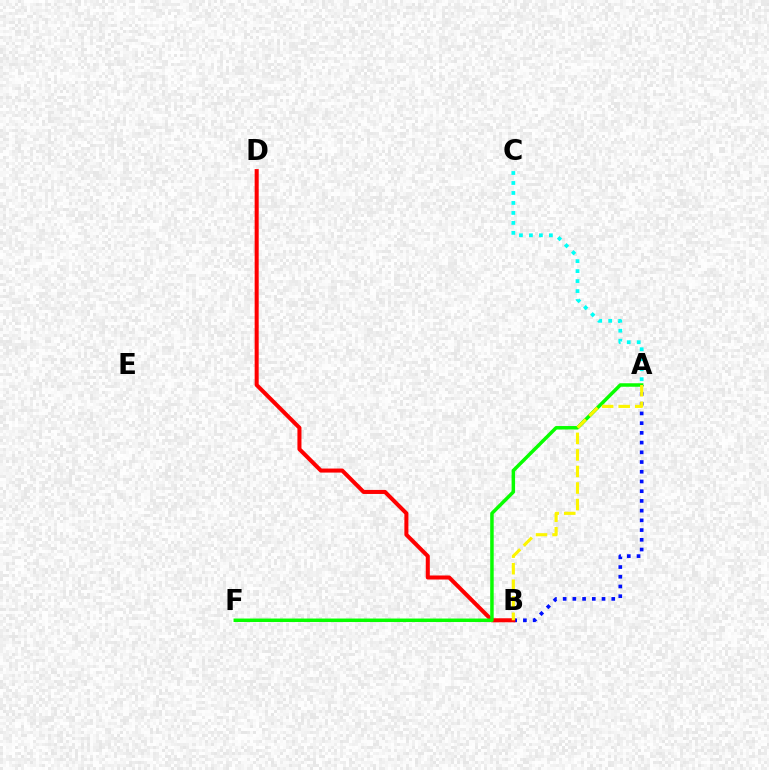{('A', 'B'): [{'color': '#0010ff', 'line_style': 'dotted', 'thickness': 2.64}, {'color': '#fcf500', 'line_style': 'dashed', 'thickness': 2.25}], ('B', 'F'): [{'color': '#ee00ff', 'line_style': 'solid', 'thickness': 2.09}], ('B', 'D'): [{'color': '#ff0000', 'line_style': 'solid', 'thickness': 2.91}], ('A', 'C'): [{'color': '#00fff6', 'line_style': 'dotted', 'thickness': 2.71}], ('A', 'F'): [{'color': '#08ff00', 'line_style': 'solid', 'thickness': 2.51}]}